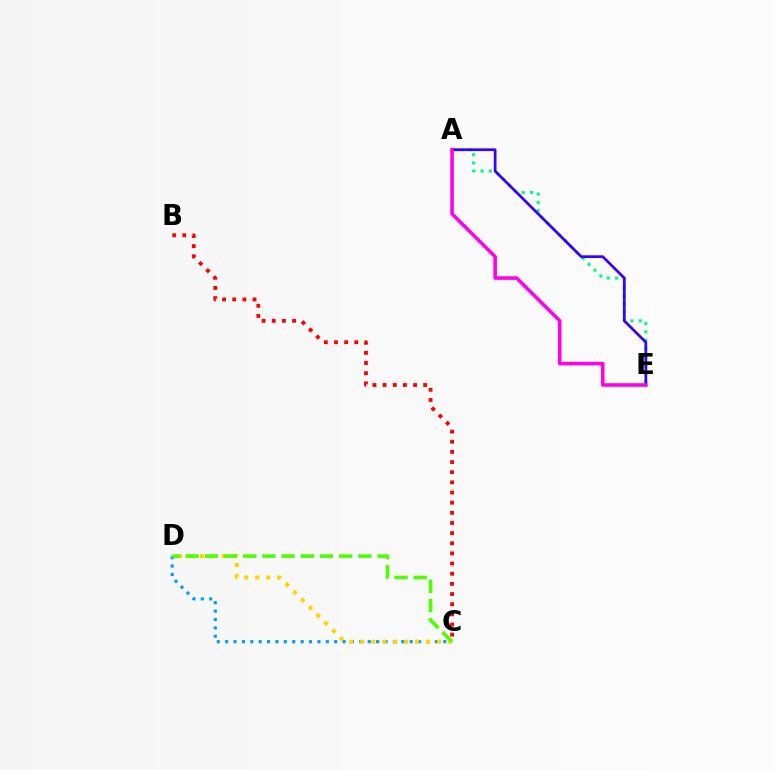{('A', 'E'): [{'color': '#00ff86', 'line_style': 'dotted', 'thickness': 2.26}, {'color': '#3700ff', 'line_style': 'solid', 'thickness': 1.96}, {'color': '#ff00ed', 'line_style': 'solid', 'thickness': 2.57}], ('C', 'D'): [{'color': '#009eff', 'line_style': 'dotted', 'thickness': 2.28}, {'color': '#ffd500', 'line_style': 'dotted', 'thickness': 2.98}, {'color': '#4fff00', 'line_style': 'dashed', 'thickness': 2.61}], ('B', 'C'): [{'color': '#ff0000', 'line_style': 'dotted', 'thickness': 2.76}]}